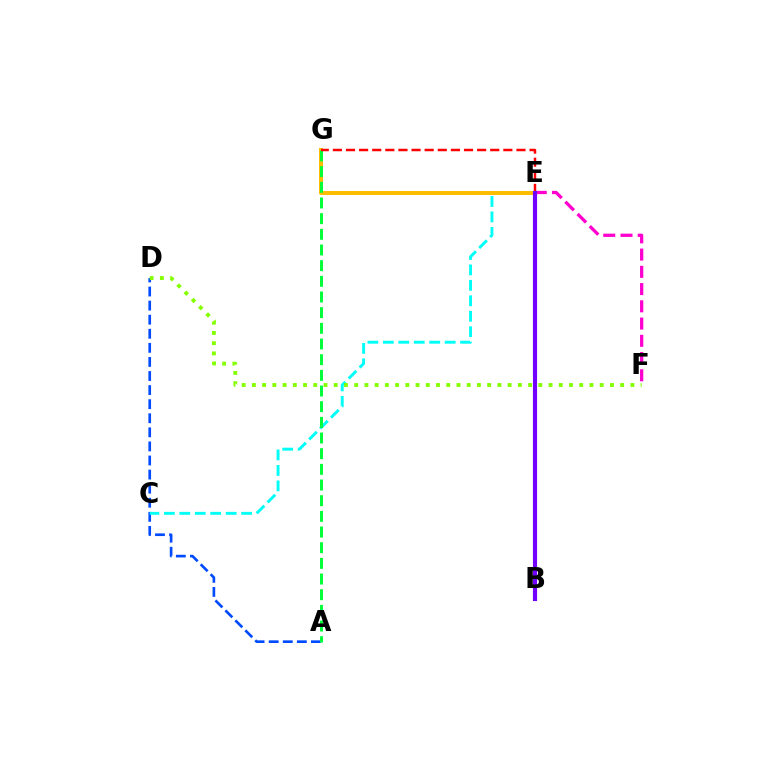{('A', 'D'): [{'color': '#004bff', 'line_style': 'dashed', 'thickness': 1.91}], ('E', 'F'): [{'color': '#ff00cf', 'line_style': 'dashed', 'thickness': 2.34}], ('C', 'E'): [{'color': '#00fff6', 'line_style': 'dashed', 'thickness': 2.1}], ('E', 'G'): [{'color': '#ffbd00', 'line_style': 'solid', 'thickness': 2.87}, {'color': '#ff0000', 'line_style': 'dashed', 'thickness': 1.78}], ('D', 'F'): [{'color': '#84ff00', 'line_style': 'dotted', 'thickness': 2.78}], ('A', 'G'): [{'color': '#00ff39', 'line_style': 'dashed', 'thickness': 2.13}], ('B', 'E'): [{'color': '#7200ff', 'line_style': 'solid', 'thickness': 2.97}]}